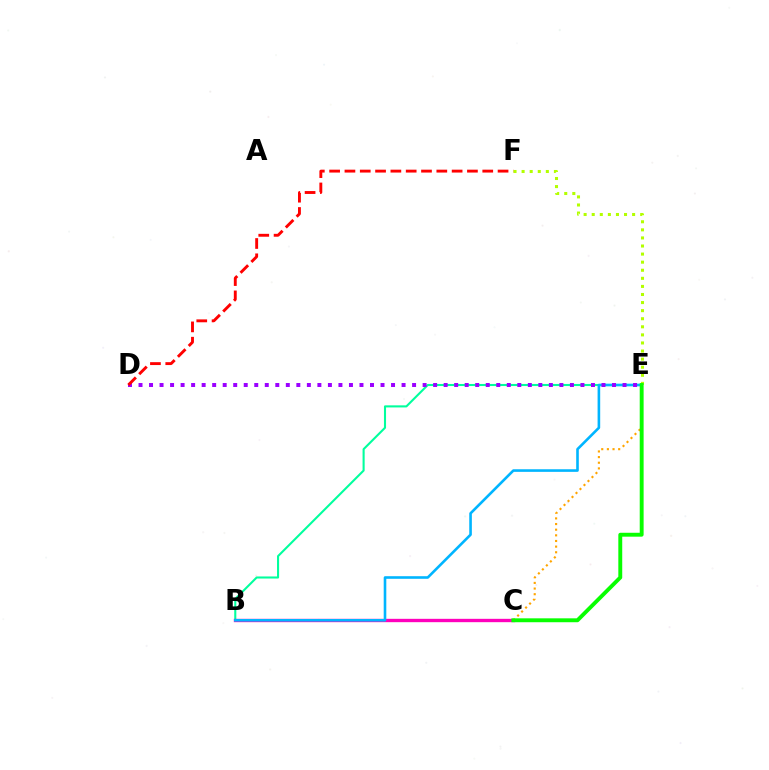{('B', 'C'): [{'color': '#0010ff', 'line_style': 'dashed', 'thickness': 1.8}, {'color': '#ff00bd', 'line_style': 'solid', 'thickness': 2.41}], ('B', 'E'): [{'color': '#00ff9d', 'line_style': 'solid', 'thickness': 1.5}, {'color': '#00b5ff', 'line_style': 'solid', 'thickness': 1.88}], ('D', 'E'): [{'color': '#9b00ff', 'line_style': 'dotted', 'thickness': 2.86}], ('D', 'F'): [{'color': '#ff0000', 'line_style': 'dashed', 'thickness': 2.08}], ('E', 'F'): [{'color': '#b3ff00', 'line_style': 'dotted', 'thickness': 2.2}], ('C', 'E'): [{'color': '#ffa500', 'line_style': 'dotted', 'thickness': 1.53}, {'color': '#08ff00', 'line_style': 'solid', 'thickness': 2.81}]}